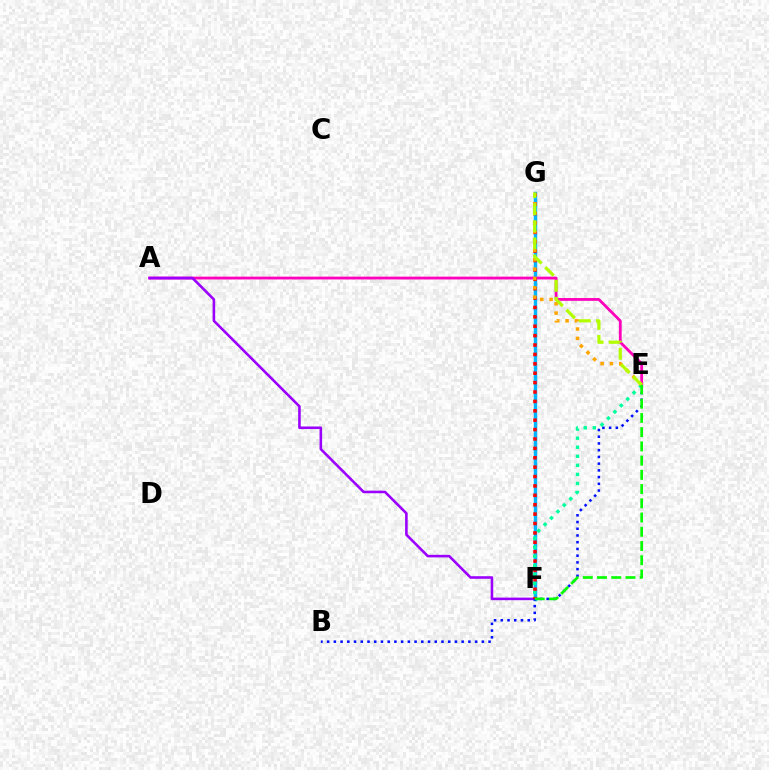{('F', 'G'): [{'color': '#00b5ff', 'line_style': 'solid', 'thickness': 2.49}, {'color': '#ff0000', 'line_style': 'dotted', 'thickness': 2.55}], ('A', 'E'): [{'color': '#ff00bd', 'line_style': 'solid', 'thickness': 2.02}], ('A', 'F'): [{'color': '#9b00ff', 'line_style': 'solid', 'thickness': 1.86}], ('B', 'E'): [{'color': '#0010ff', 'line_style': 'dotted', 'thickness': 1.83}], ('E', 'F'): [{'color': '#00ff9d', 'line_style': 'dotted', 'thickness': 2.46}, {'color': '#08ff00', 'line_style': 'dashed', 'thickness': 1.93}], ('E', 'G'): [{'color': '#ffa500', 'line_style': 'dotted', 'thickness': 2.54}, {'color': '#b3ff00', 'line_style': 'dashed', 'thickness': 2.32}]}